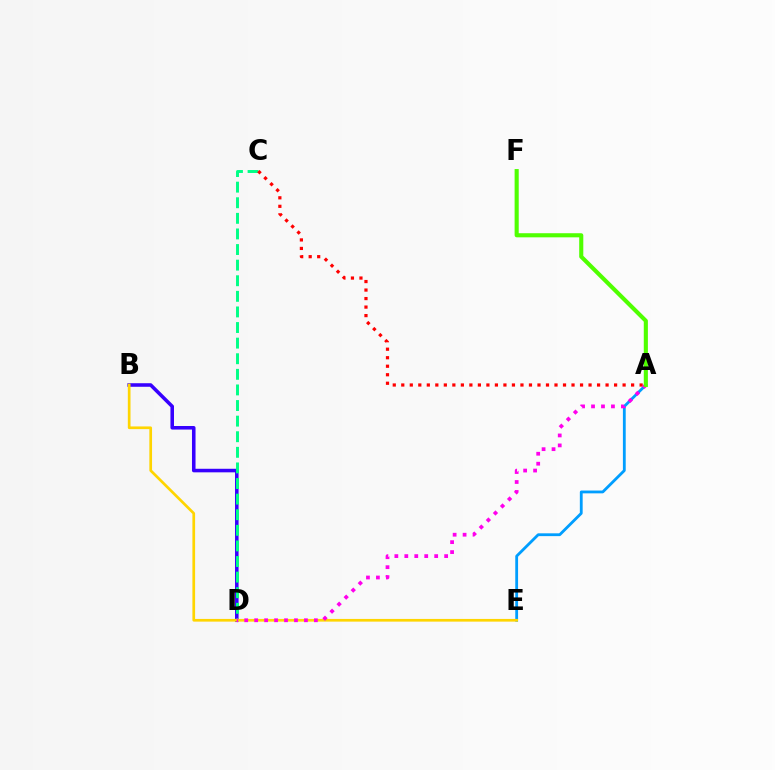{('B', 'D'): [{'color': '#3700ff', 'line_style': 'solid', 'thickness': 2.56}], ('C', 'D'): [{'color': '#00ff86', 'line_style': 'dashed', 'thickness': 2.12}], ('A', 'E'): [{'color': '#009eff', 'line_style': 'solid', 'thickness': 2.02}], ('A', 'C'): [{'color': '#ff0000', 'line_style': 'dotted', 'thickness': 2.31}], ('B', 'E'): [{'color': '#ffd500', 'line_style': 'solid', 'thickness': 1.94}], ('A', 'D'): [{'color': '#ff00ed', 'line_style': 'dotted', 'thickness': 2.71}], ('A', 'F'): [{'color': '#4fff00', 'line_style': 'solid', 'thickness': 2.96}]}